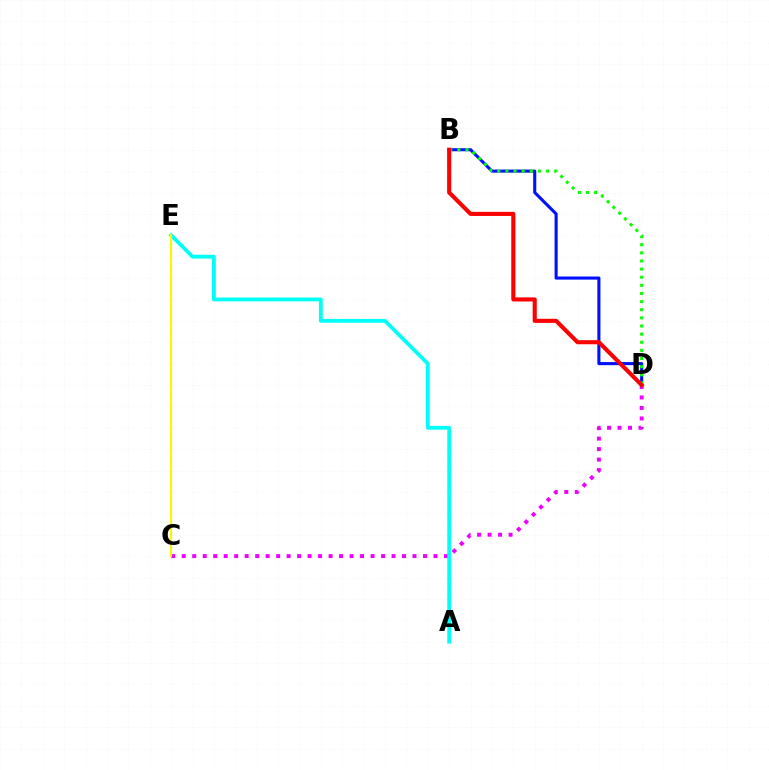{('C', 'D'): [{'color': '#ee00ff', 'line_style': 'dotted', 'thickness': 2.85}], ('B', 'D'): [{'color': '#0010ff', 'line_style': 'solid', 'thickness': 2.22}, {'color': '#08ff00', 'line_style': 'dotted', 'thickness': 2.21}, {'color': '#ff0000', 'line_style': 'solid', 'thickness': 2.95}], ('A', 'E'): [{'color': '#00fff6', 'line_style': 'solid', 'thickness': 2.74}], ('C', 'E'): [{'color': '#fcf500', 'line_style': 'solid', 'thickness': 1.54}]}